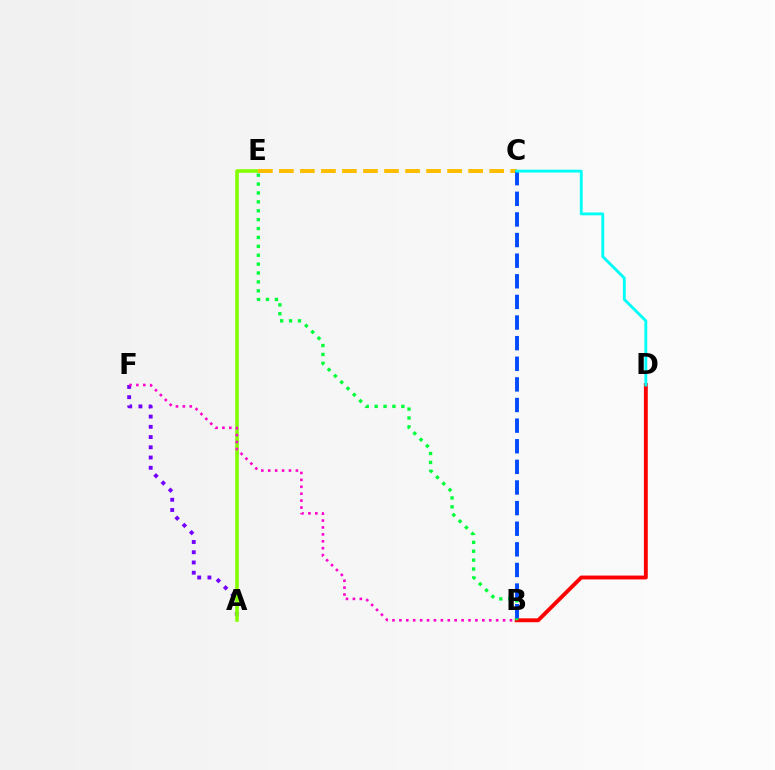{('A', 'F'): [{'color': '#7200ff', 'line_style': 'dotted', 'thickness': 2.78}], ('B', 'D'): [{'color': '#ff0000', 'line_style': 'solid', 'thickness': 2.79}], ('A', 'E'): [{'color': '#84ff00', 'line_style': 'solid', 'thickness': 2.58}], ('C', 'E'): [{'color': '#ffbd00', 'line_style': 'dashed', 'thickness': 2.86}], ('B', 'E'): [{'color': '#00ff39', 'line_style': 'dotted', 'thickness': 2.42}], ('B', 'C'): [{'color': '#004bff', 'line_style': 'dashed', 'thickness': 2.8}], ('C', 'D'): [{'color': '#00fff6', 'line_style': 'solid', 'thickness': 2.06}], ('B', 'F'): [{'color': '#ff00cf', 'line_style': 'dotted', 'thickness': 1.88}]}